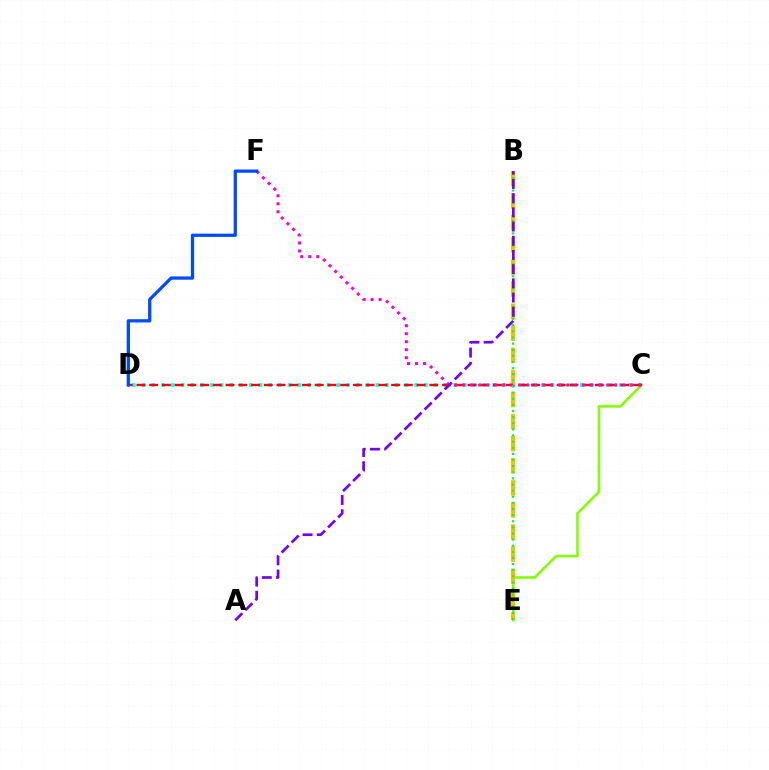{('C', 'E'): [{'color': '#84ff00', 'line_style': 'solid', 'thickness': 1.86}], ('C', 'D'): [{'color': '#00fff6', 'line_style': 'dotted', 'thickness': 2.65}, {'color': '#ff0000', 'line_style': 'dashed', 'thickness': 1.73}], ('B', 'E'): [{'color': '#ffbd00', 'line_style': 'dashed', 'thickness': 3.0}, {'color': '#00ff39', 'line_style': 'dotted', 'thickness': 1.66}], ('C', 'F'): [{'color': '#ff00cf', 'line_style': 'dotted', 'thickness': 2.18}], ('D', 'F'): [{'color': '#004bff', 'line_style': 'solid', 'thickness': 2.35}], ('A', 'B'): [{'color': '#7200ff', 'line_style': 'dashed', 'thickness': 1.93}]}